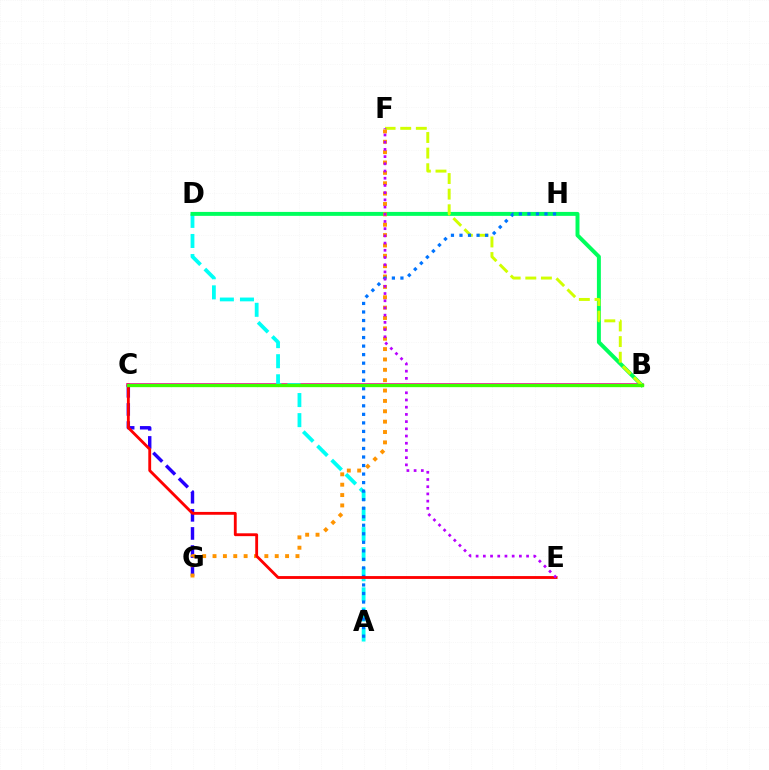{('C', 'G'): [{'color': '#2500ff', 'line_style': 'dashed', 'thickness': 2.46}], ('B', 'C'): [{'color': '#ff00ac', 'line_style': 'solid', 'thickness': 2.65}, {'color': '#3dff00', 'line_style': 'solid', 'thickness': 2.39}], ('A', 'D'): [{'color': '#00fff6', 'line_style': 'dashed', 'thickness': 2.73}], ('B', 'D'): [{'color': '#00ff5c', 'line_style': 'solid', 'thickness': 2.85}], ('B', 'F'): [{'color': '#d1ff00', 'line_style': 'dashed', 'thickness': 2.12}], ('F', 'G'): [{'color': '#ff9400', 'line_style': 'dotted', 'thickness': 2.82}], ('A', 'H'): [{'color': '#0074ff', 'line_style': 'dotted', 'thickness': 2.32}], ('C', 'E'): [{'color': '#ff0000', 'line_style': 'solid', 'thickness': 2.05}], ('E', 'F'): [{'color': '#b900ff', 'line_style': 'dotted', 'thickness': 1.96}]}